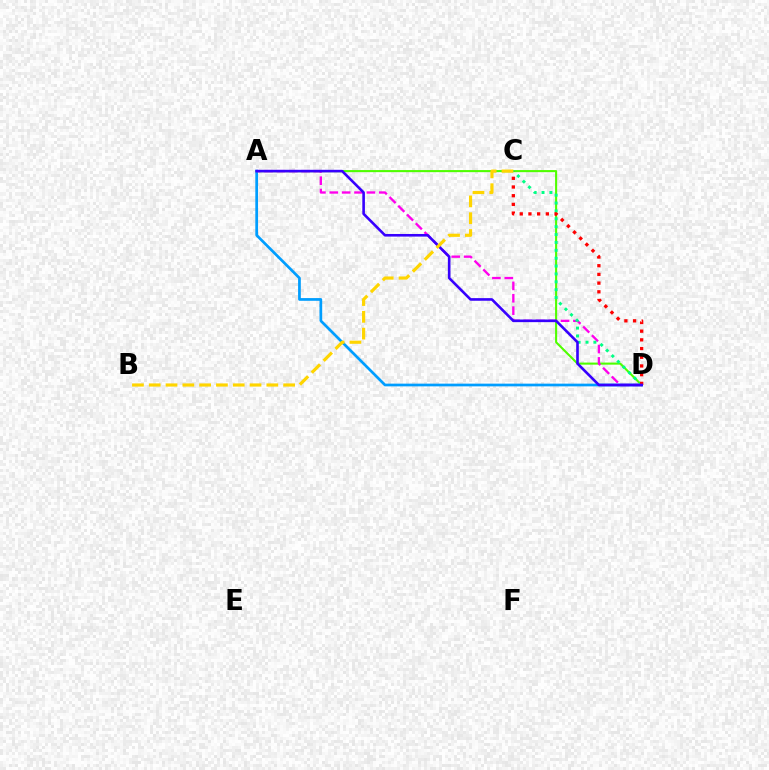{('A', 'D'): [{'color': '#4fff00', 'line_style': 'solid', 'thickness': 1.5}, {'color': '#009eff', 'line_style': 'solid', 'thickness': 1.96}, {'color': '#ff00ed', 'line_style': 'dashed', 'thickness': 1.68}, {'color': '#3700ff', 'line_style': 'solid', 'thickness': 1.88}], ('C', 'D'): [{'color': '#00ff86', 'line_style': 'dotted', 'thickness': 2.14}, {'color': '#ff0000', 'line_style': 'dotted', 'thickness': 2.36}], ('B', 'C'): [{'color': '#ffd500', 'line_style': 'dashed', 'thickness': 2.28}]}